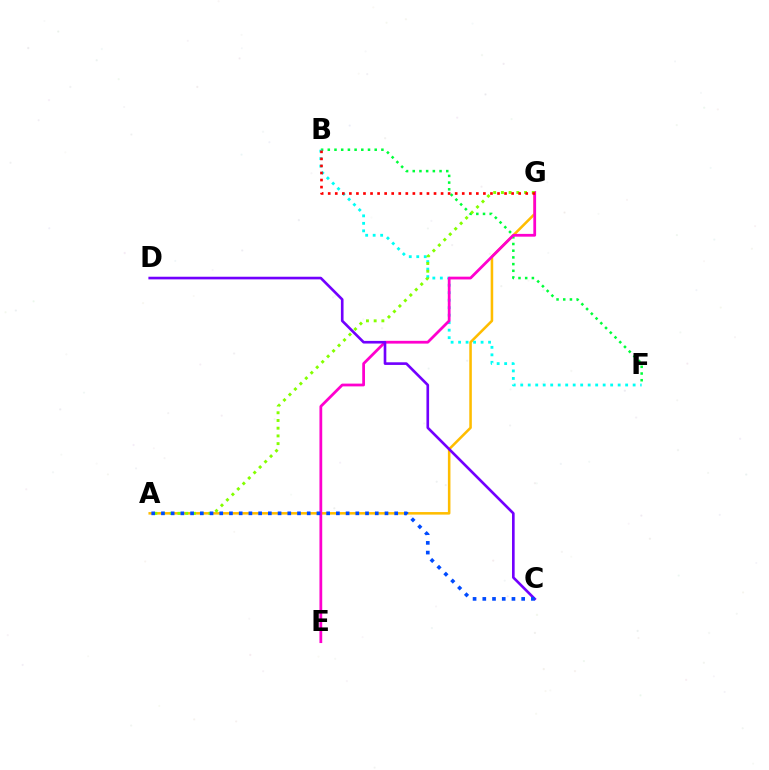{('A', 'G'): [{'color': '#ffbd00', 'line_style': 'solid', 'thickness': 1.84}, {'color': '#84ff00', 'line_style': 'dotted', 'thickness': 2.1}], ('B', 'F'): [{'color': '#00ff39', 'line_style': 'dotted', 'thickness': 1.82}, {'color': '#00fff6', 'line_style': 'dotted', 'thickness': 2.04}], ('E', 'G'): [{'color': '#ff00cf', 'line_style': 'solid', 'thickness': 1.99}], ('C', 'D'): [{'color': '#7200ff', 'line_style': 'solid', 'thickness': 1.9}], ('B', 'G'): [{'color': '#ff0000', 'line_style': 'dotted', 'thickness': 1.92}], ('A', 'C'): [{'color': '#004bff', 'line_style': 'dotted', 'thickness': 2.64}]}